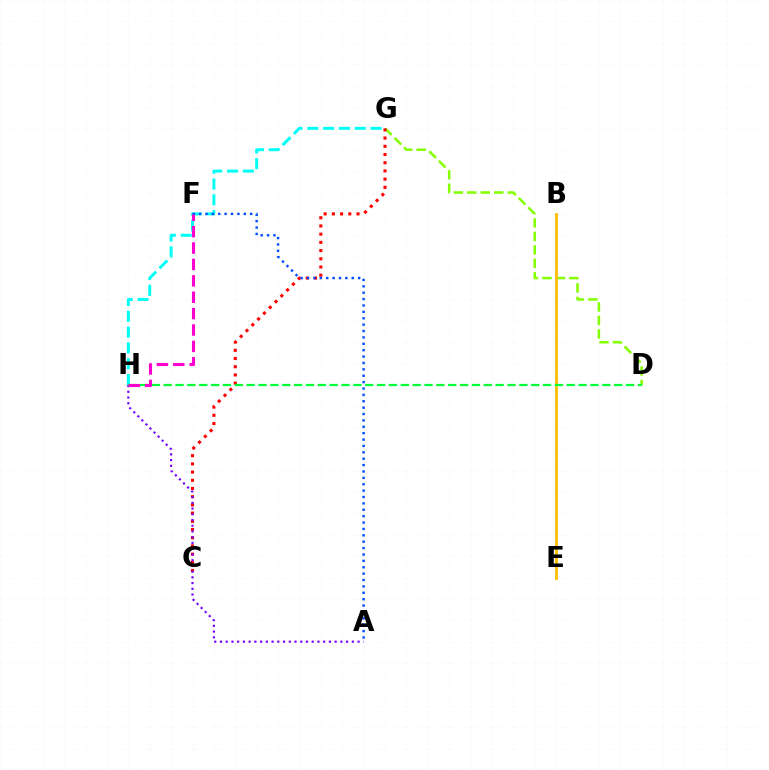{('D', 'G'): [{'color': '#84ff00', 'line_style': 'dashed', 'thickness': 1.83}], ('G', 'H'): [{'color': '#00fff6', 'line_style': 'dashed', 'thickness': 2.15}], ('C', 'G'): [{'color': '#ff0000', 'line_style': 'dotted', 'thickness': 2.23}], ('A', 'F'): [{'color': '#004bff', 'line_style': 'dotted', 'thickness': 1.73}], ('A', 'H'): [{'color': '#7200ff', 'line_style': 'dotted', 'thickness': 1.56}], ('B', 'E'): [{'color': '#ffbd00', 'line_style': 'solid', 'thickness': 2.0}], ('D', 'H'): [{'color': '#00ff39', 'line_style': 'dashed', 'thickness': 1.61}], ('F', 'H'): [{'color': '#ff00cf', 'line_style': 'dashed', 'thickness': 2.23}]}